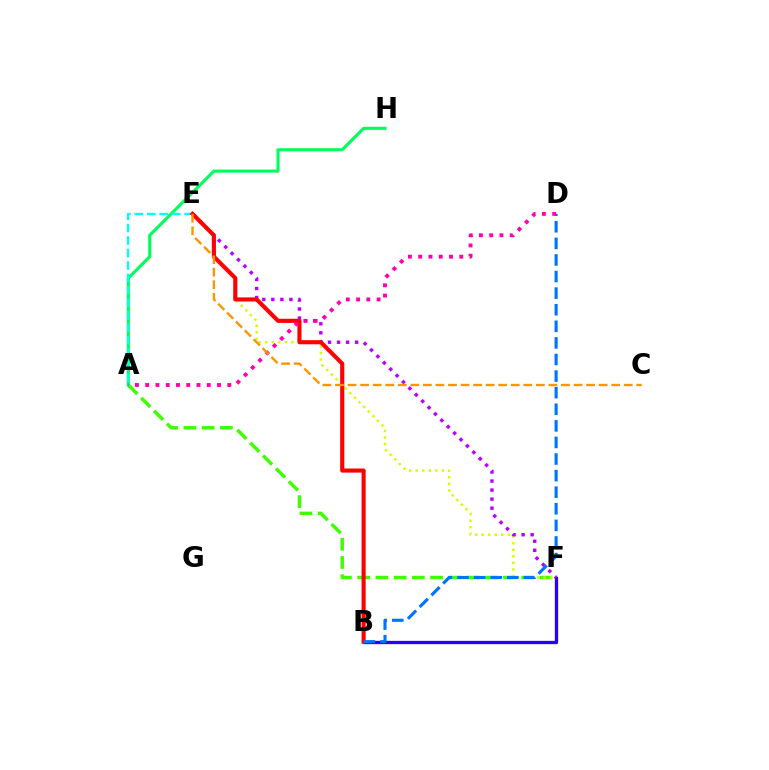{('A', 'F'): [{'color': '#3dff00', 'line_style': 'dashed', 'thickness': 2.48}], ('B', 'F'): [{'color': '#2500ff', 'line_style': 'solid', 'thickness': 2.37}], ('E', 'F'): [{'color': '#d1ff00', 'line_style': 'dotted', 'thickness': 1.77}, {'color': '#b900ff', 'line_style': 'dotted', 'thickness': 2.46}], ('A', 'H'): [{'color': '#00ff5c', 'line_style': 'solid', 'thickness': 2.23}], ('A', 'E'): [{'color': '#00fff6', 'line_style': 'dashed', 'thickness': 1.69}], ('B', 'E'): [{'color': '#ff0000', 'line_style': 'solid', 'thickness': 2.96}], ('B', 'D'): [{'color': '#0074ff', 'line_style': 'dashed', 'thickness': 2.25}], ('A', 'D'): [{'color': '#ff00ac', 'line_style': 'dotted', 'thickness': 2.79}], ('C', 'E'): [{'color': '#ff9400', 'line_style': 'dashed', 'thickness': 1.71}]}